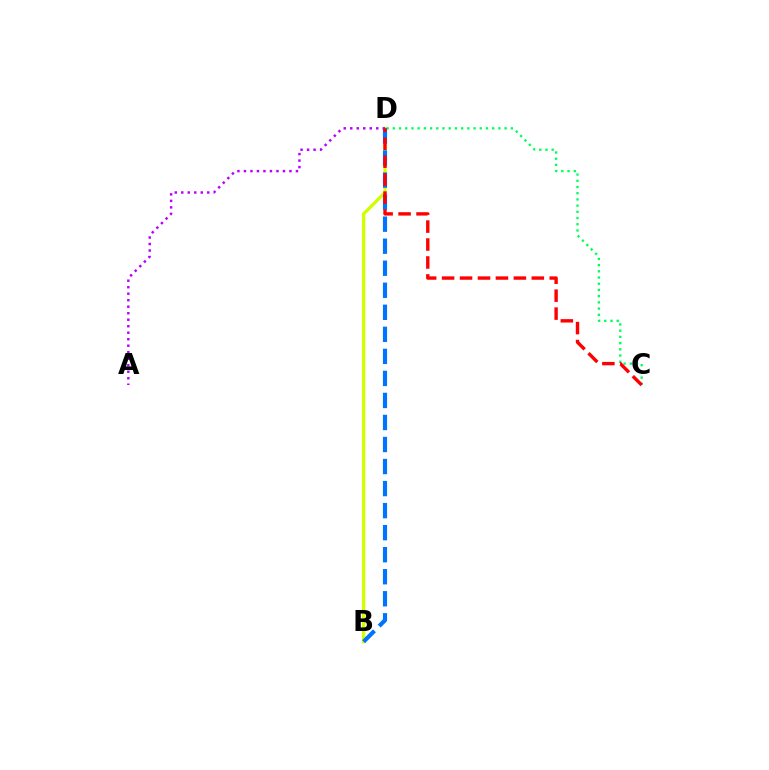{('B', 'D'): [{'color': '#d1ff00', 'line_style': 'solid', 'thickness': 2.38}, {'color': '#0074ff', 'line_style': 'dashed', 'thickness': 2.99}], ('A', 'D'): [{'color': '#b900ff', 'line_style': 'dotted', 'thickness': 1.77}], ('C', 'D'): [{'color': '#00ff5c', 'line_style': 'dotted', 'thickness': 1.69}, {'color': '#ff0000', 'line_style': 'dashed', 'thickness': 2.44}]}